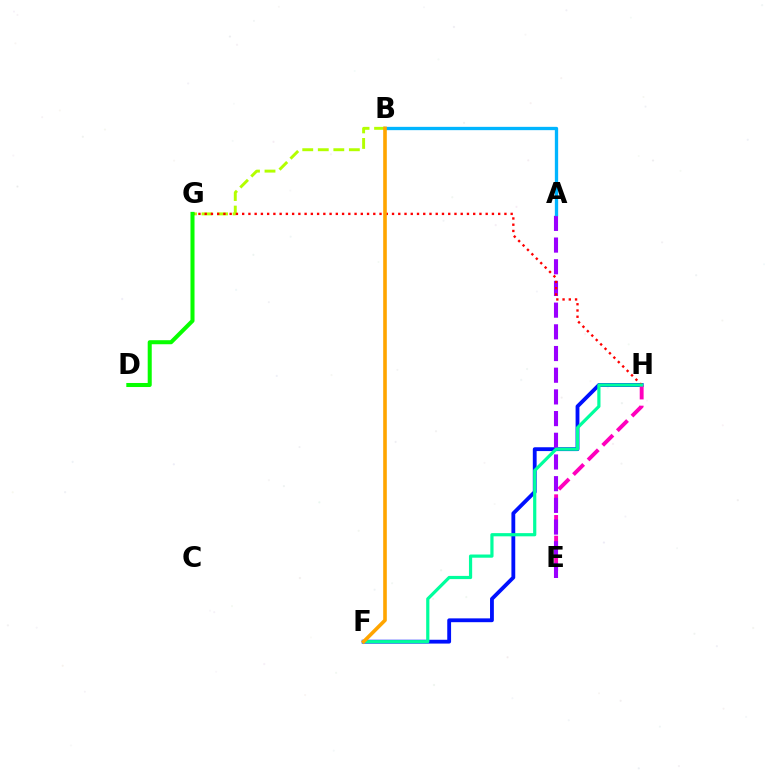{('F', 'H'): [{'color': '#0010ff', 'line_style': 'solid', 'thickness': 2.75}, {'color': '#00ff9d', 'line_style': 'solid', 'thickness': 2.3}], ('E', 'H'): [{'color': '#ff00bd', 'line_style': 'dashed', 'thickness': 2.81}], ('A', 'E'): [{'color': '#9b00ff', 'line_style': 'dashed', 'thickness': 2.95}], ('A', 'B'): [{'color': '#00b5ff', 'line_style': 'solid', 'thickness': 2.38}], ('B', 'G'): [{'color': '#b3ff00', 'line_style': 'dashed', 'thickness': 2.11}], ('G', 'H'): [{'color': '#ff0000', 'line_style': 'dotted', 'thickness': 1.7}], ('D', 'G'): [{'color': '#08ff00', 'line_style': 'solid', 'thickness': 2.91}], ('B', 'F'): [{'color': '#ffa500', 'line_style': 'solid', 'thickness': 2.61}]}